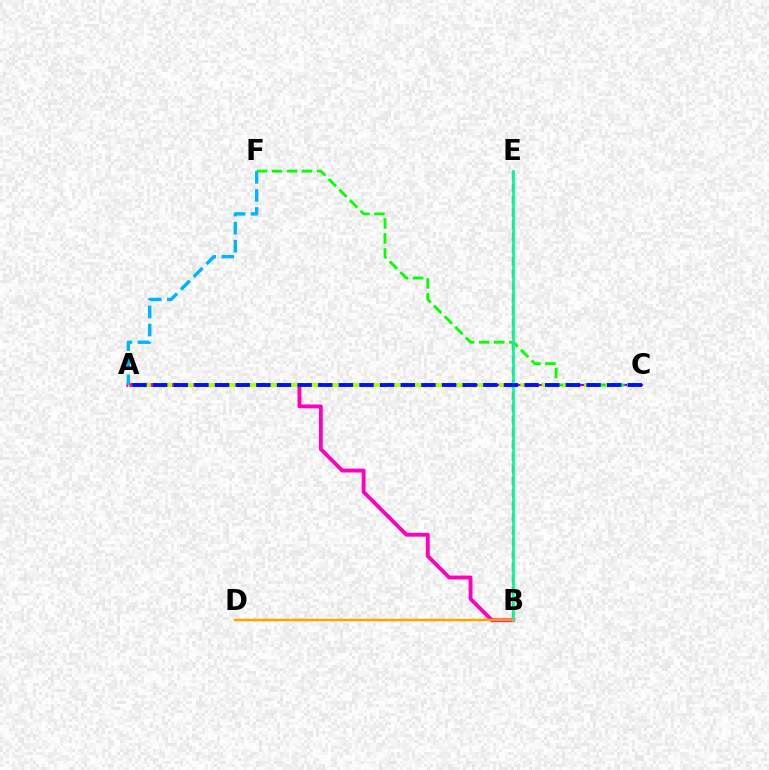{('A', 'C'): [{'color': '#9b00ff', 'line_style': 'solid', 'thickness': 1.57}, {'color': '#b3ff00', 'line_style': 'dashed', 'thickness': 2.9}, {'color': '#0010ff', 'line_style': 'dashed', 'thickness': 2.8}], ('C', 'F'): [{'color': '#08ff00', 'line_style': 'dashed', 'thickness': 2.04}], ('A', 'B'): [{'color': '#ff00bd', 'line_style': 'solid', 'thickness': 2.78}], ('B', 'E'): [{'color': '#ff0000', 'line_style': 'dashed', 'thickness': 1.66}, {'color': '#00ff9d', 'line_style': 'solid', 'thickness': 1.99}], ('A', 'F'): [{'color': '#00b5ff', 'line_style': 'dashed', 'thickness': 2.45}], ('B', 'D'): [{'color': '#ffa500', 'line_style': 'solid', 'thickness': 1.79}]}